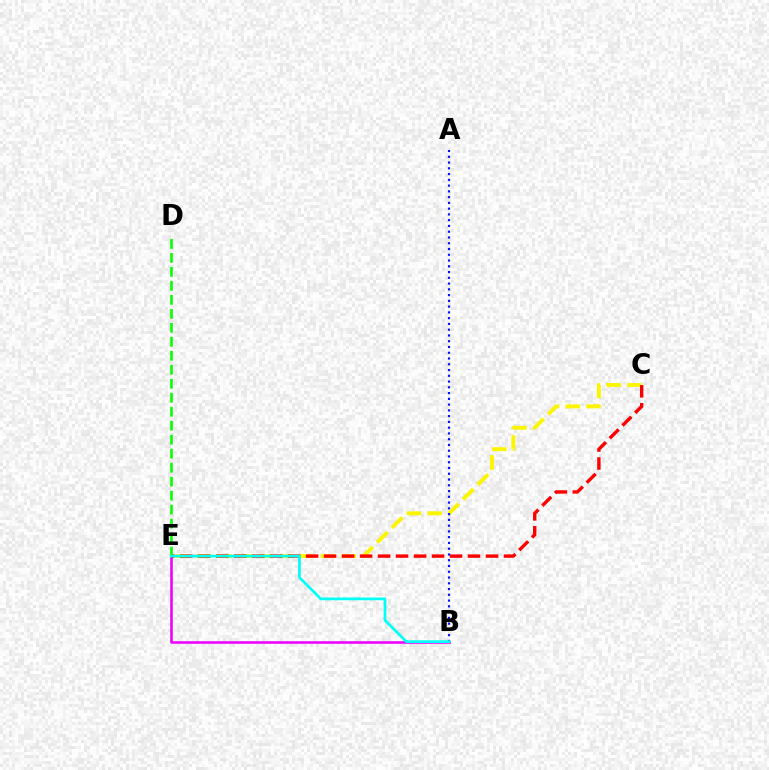{('C', 'E'): [{'color': '#fcf500', 'line_style': 'dashed', 'thickness': 2.82}, {'color': '#ff0000', 'line_style': 'dashed', 'thickness': 2.44}], ('B', 'E'): [{'color': '#ee00ff', 'line_style': 'solid', 'thickness': 1.87}, {'color': '#00fff6', 'line_style': 'solid', 'thickness': 1.95}], ('A', 'B'): [{'color': '#0010ff', 'line_style': 'dotted', 'thickness': 1.57}], ('D', 'E'): [{'color': '#08ff00', 'line_style': 'dashed', 'thickness': 1.9}]}